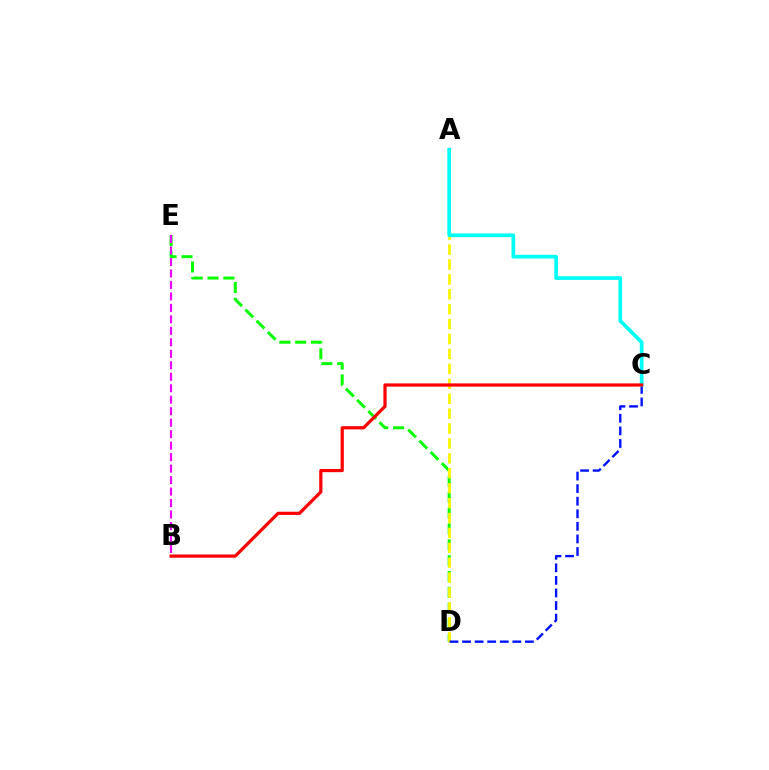{('D', 'E'): [{'color': '#08ff00', 'line_style': 'dashed', 'thickness': 2.15}], ('A', 'D'): [{'color': '#fcf500', 'line_style': 'dashed', 'thickness': 2.03}], ('C', 'D'): [{'color': '#0010ff', 'line_style': 'dashed', 'thickness': 1.71}], ('A', 'C'): [{'color': '#00fff6', 'line_style': 'solid', 'thickness': 2.67}], ('B', 'C'): [{'color': '#ff0000', 'line_style': 'solid', 'thickness': 2.31}], ('B', 'E'): [{'color': '#ee00ff', 'line_style': 'dashed', 'thickness': 1.56}]}